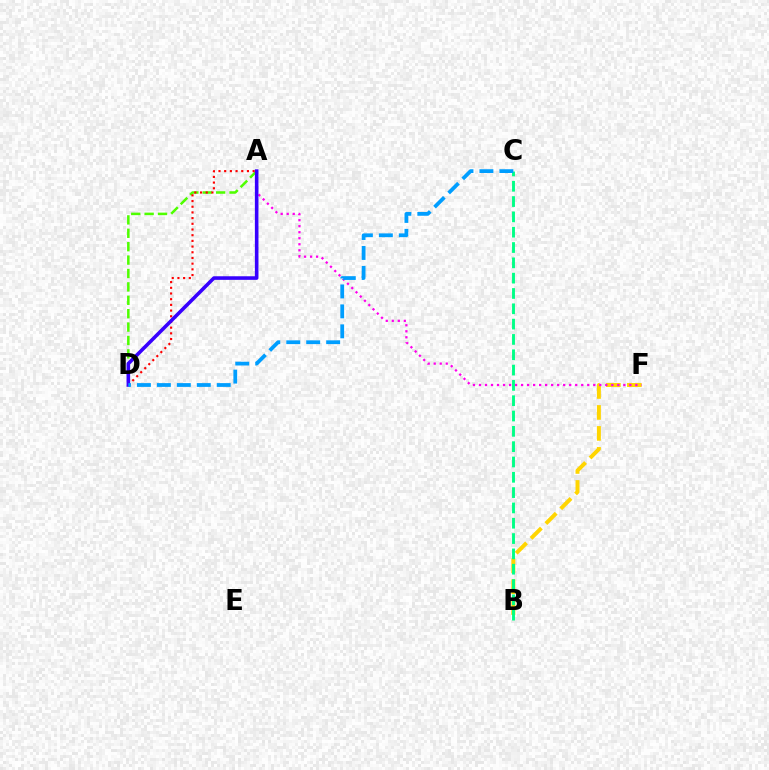{('B', 'F'): [{'color': '#ffd500', 'line_style': 'dashed', 'thickness': 2.85}], ('A', 'D'): [{'color': '#4fff00', 'line_style': 'dashed', 'thickness': 1.82}, {'color': '#ff0000', 'line_style': 'dotted', 'thickness': 1.55}, {'color': '#3700ff', 'line_style': 'solid', 'thickness': 2.58}], ('A', 'F'): [{'color': '#ff00ed', 'line_style': 'dotted', 'thickness': 1.63}], ('B', 'C'): [{'color': '#00ff86', 'line_style': 'dashed', 'thickness': 2.08}], ('C', 'D'): [{'color': '#009eff', 'line_style': 'dashed', 'thickness': 2.71}]}